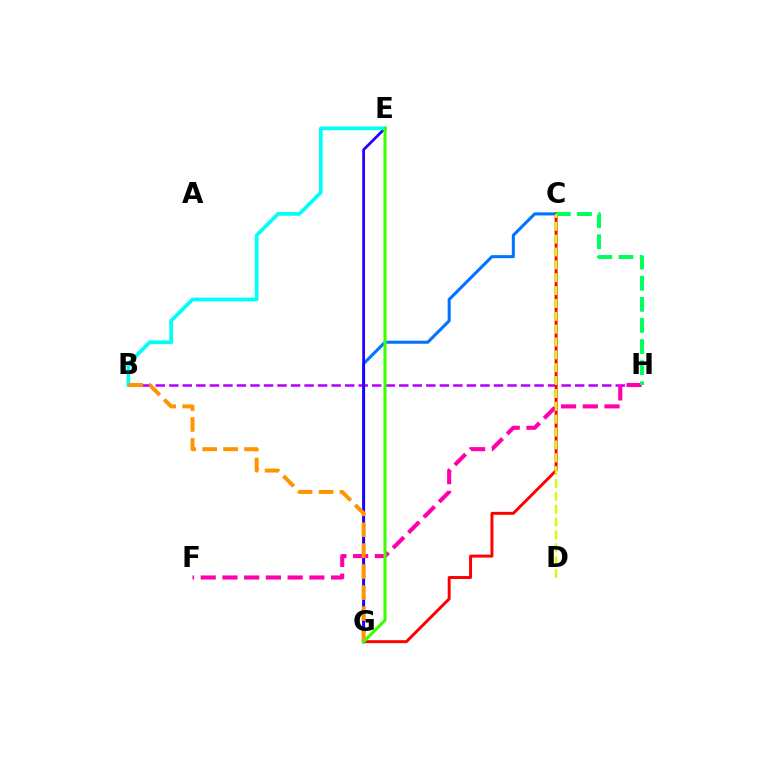{('C', 'G'): [{'color': '#0074ff', 'line_style': 'solid', 'thickness': 2.2}, {'color': '#ff0000', 'line_style': 'solid', 'thickness': 2.12}], ('B', 'H'): [{'color': '#b900ff', 'line_style': 'dashed', 'thickness': 1.84}], ('E', 'G'): [{'color': '#2500ff', 'line_style': 'solid', 'thickness': 1.98}, {'color': '#3dff00', 'line_style': 'solid', 'thickness': 2.23}], ('F', 'H'): [{'color': '#ff00ac', 'line_style': 'dashed', 'thickness': 2.95}], ('B', 'E'): [{'color': '#00fff6', 'line_style': 'solid', 'thickness': 2.67}], ('C', 'H'): [{'color': '#00ff5c', 'line_style': 'dashed', 'thickness': 2.87}], ('B', 'G'): [{'color': '#ff9400', 'line_style': 'dashed', 'thickness': 2.85}], ('C', 'D'): [{'color': '#d1ff00', 'line_style': 'dashed', 'thickness': 1.75}]}